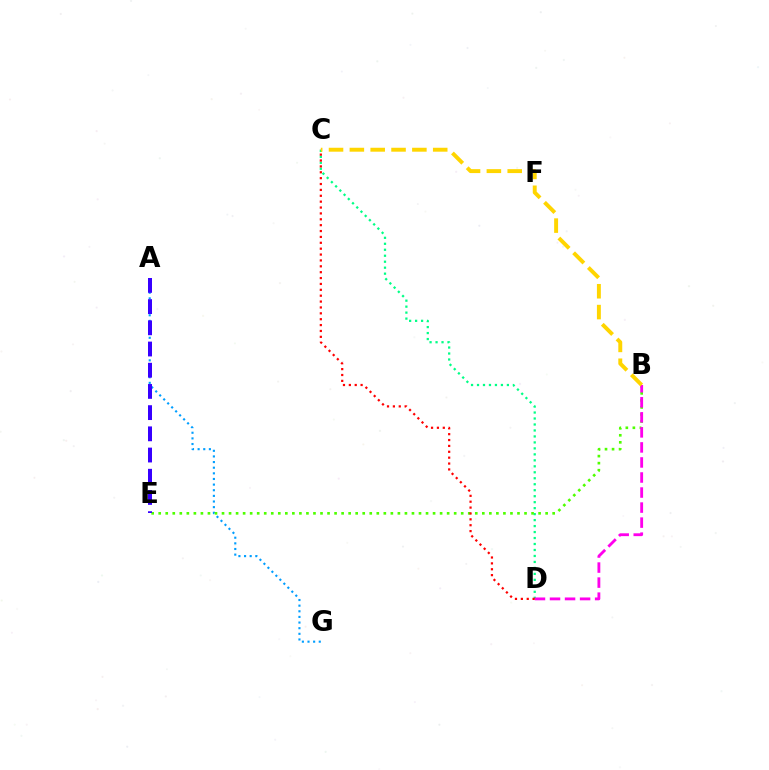{('C', 'D'): [{'color': '#00ff86', 'line_style': 'dotted', 'thickness': 1.62}, {'color': '#ff0000', 'line_style': 'dotted', 'thickness': 1.6}], ('A', 'G'): [{'color': '#009eff', 'line_style': 'dotted', 'thickness': 1.53}], ('B', 'E'): [{'color': '#4fff00', 'line_style': 'dotted', 'thickness': 1.91}], ('B', 'D'): [{'color': '#ff00ed', 'line_style': 'dashed', 'thickness': 2.04}], ('A', 'E'): [{'color': '#3700ff', 'line_style': 'dashed', 'thickness': 2.88}], ('B', 'C'): [{'color': '#ffd500', 'line_style': 'dashed', 'thickness': 2.83}]}